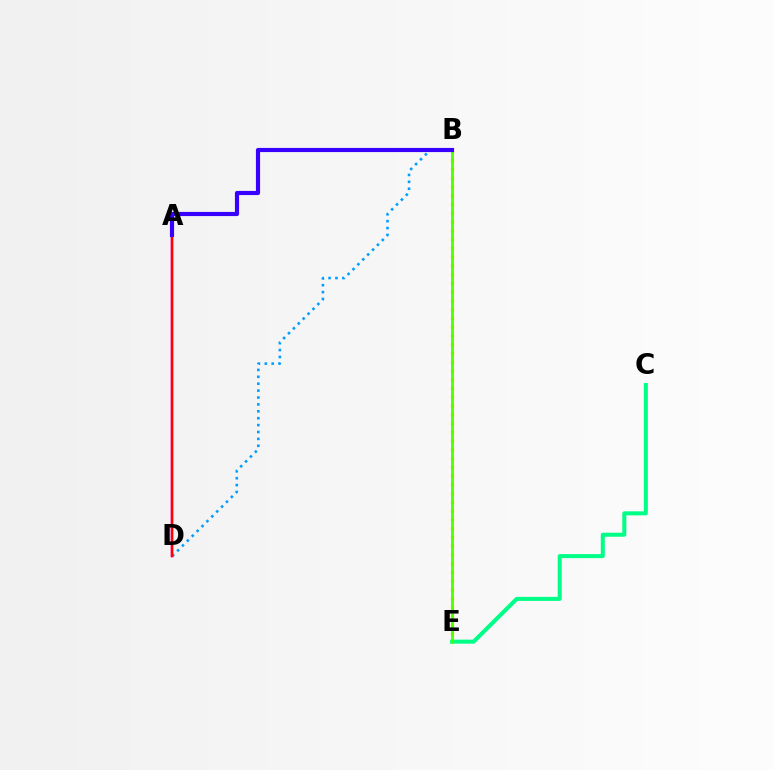{('A', 'D'): [{'color': '#ff00ed', 'line_style': 'solid', 'thickness': 1.77}, {'color': '#ff0000', 'line_style': 'solid', 'thickness': 1.72}], ('B', 'E'): [{'color': '#ffd500', 'line_style': 'dotted', 'thickness': 2.38}, {'color': '#4fff00', 'line_style': 'solid', 'thickness': 2.02}], ('C', 'E'): [{'color': '#00ff86', 'line_style': 'solid', 'thickness': 2.9}], ('B', 'D'): [{'color': '#009eff', 'line_style': 'dotted', 'thickness': 1.87}], ('A', 'B'): [{'color': '#3700ff', 'line_style': 'solid', 'thickness': 2.99}]}